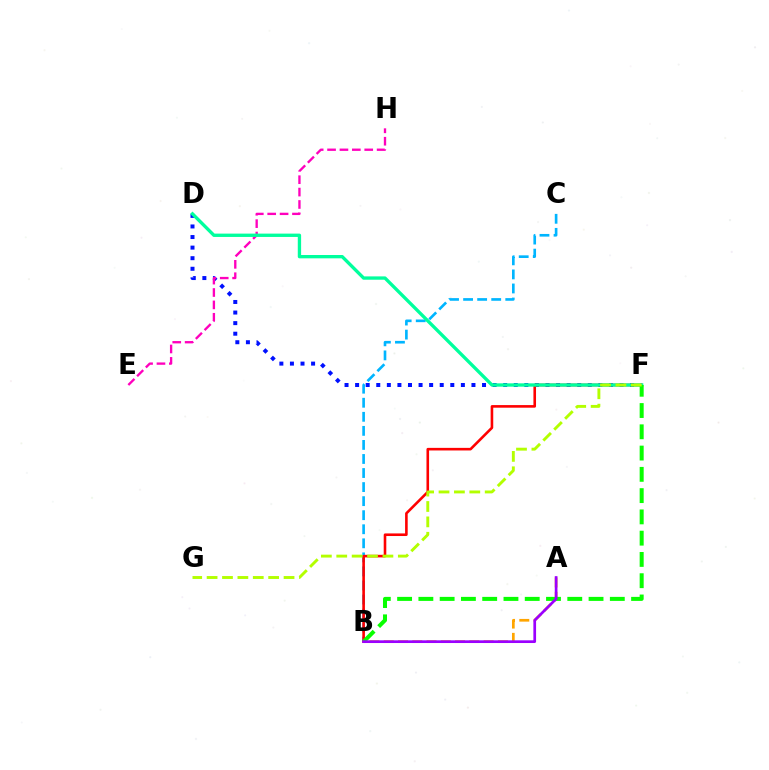{('D', 'F'): [{'color': '#0010ff', 'line_style': 'dotted', 'thickness': 2.87}, {'color': '#00ff9d', 'line_style': 'solid', 'thickness': 2.4}], ('E', 'H'): [{'color': '#ff00bd', 'line_style': 'dashed', 'thickness': 1.68}], ('B', 'C'): [{'color': '#00b5ff', 'line_style': 'dashed', 'thickness': 1.91}], ('A', 'B'): [{'color': '#ffa500', 'line_style': 'dashed', 'thickness': 1.94}, {'color': '#9b00ff', 'line_style': 'solid', 'thickness': 1.95}], ('B', 'F'): [{'color': '#ff0000', 'line_style': 'solid', 'thickness': 1.87}, {'color': '#08ff00', 'line_style': 'dashed', 'thickness': 2.89}], ('F', 'G'): [{'color': '#b3ff00', 'line_style': 'dashed', 'thickness': 2.09}]}